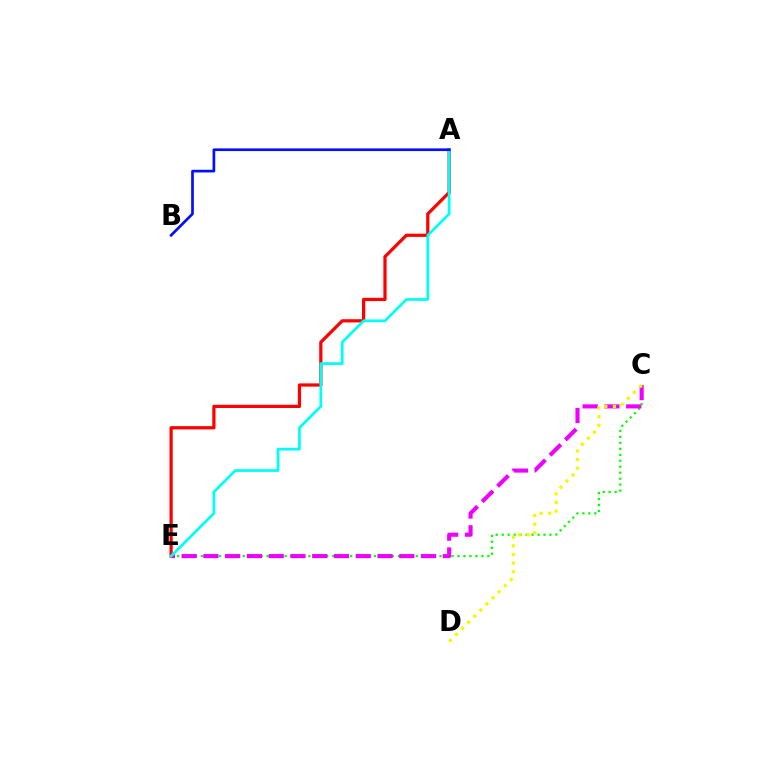{('C', 'E'): [{'color': '#08ff00', 'line_style': 'dotted', 'thickness': 1.62}, {'color': '#ee00ff', 'line_style': 'dashed', 'thickness': 2.96}], ('A', 'E'): [{'color': '#ff0000', 'line_style': 'solid', 'thickness': 2.32}, {'color': '#00fff6', 'line_style': 'solid', 'thickness': 1.98}], ('C', 'D'): [{'color': '#fcf500', 'line_style': 'dotted', 'thickness': 2.34}], ('A', 'B'): [{'color': '#0010ff', 'line_style': 'solid', 'thickness': 1.93}]}